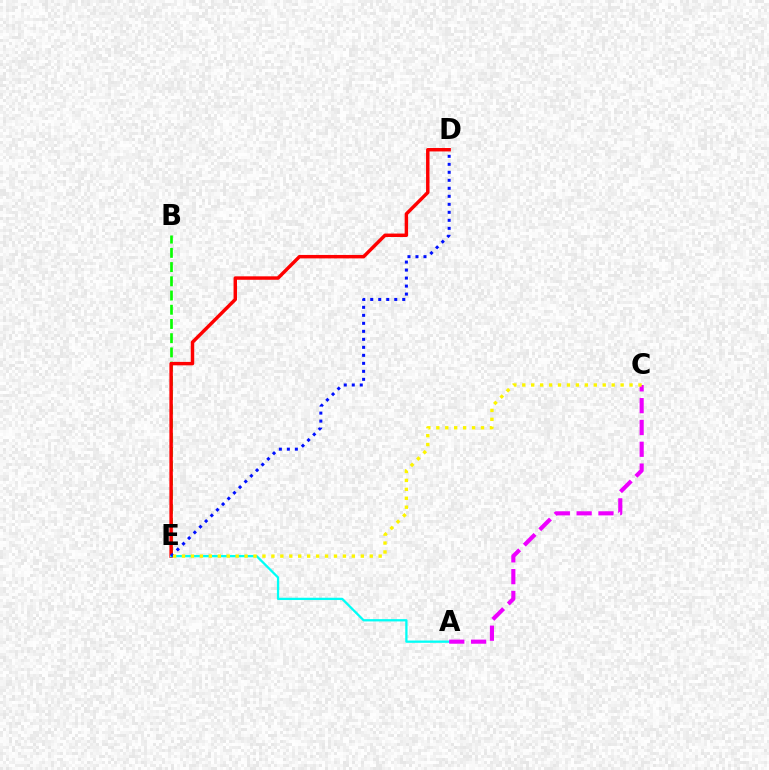{('B', 'E'): [{'color': '#08ff00', 'line_style': 'dashed', 'thickness': 1.93}], ('D', 'E'): [{'color': '#ff0000', 'line_style': 'solid', 'thickness': 2.48}, {'color': '#0010ff', 'line_style': 'dotted', 'thickness': 2.17}], ('A', 'E'): [{'color': '#00fff6', 'line_style': 'solid', 'thickness': 1.65}], ('A', 'C'): [{'color': '#ee00ff', 'line_style': 'dashed', 'thickness': 2.96}], ('C', 'E'): [{'color': '#fcf500', 'line_style': 'dotted', 'thickness': 2.43}]}